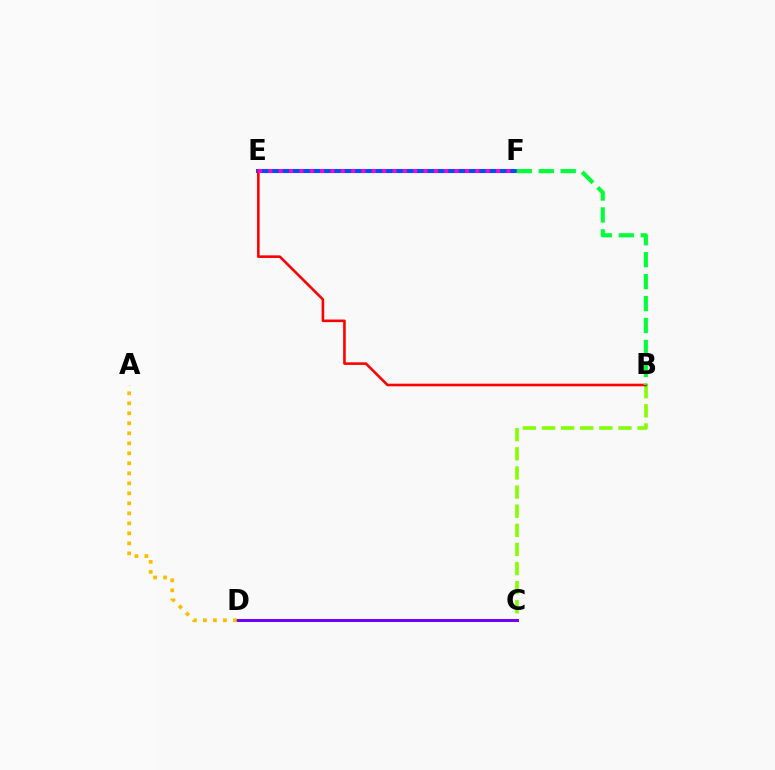{('E', 'F'): [{'color': '#004bff', 'line_style': 'solid', 'thickness': 2.93}, {'color': '#ff00cf', 'line_style': 'dotted', 'thickness': 2.81}], ('B', 'C'): [{'color': '#84ff00', 'line_style': 'dashed', 'thickness': 2.6}], ('B', 'E'): [{'color': '#ff0000', 'line_style': 'solid', 'thickness': 1.88}], ('B', 'F'): [{'color': '#00ff39', 'line_style': 'dashed', 'thickness': 2.98}], ('C', 'D'): [{'color': '#00fff6', 'line_style': 'solid', 'thickness': 2.06}, {'color': '#7200ff', 'line_style': 'solid', 'thickness': 2.16}], ('A', 'D'): [{'color': '#ffbd00', 'line_style': 'dotted', 'thickness': 2.72}]}